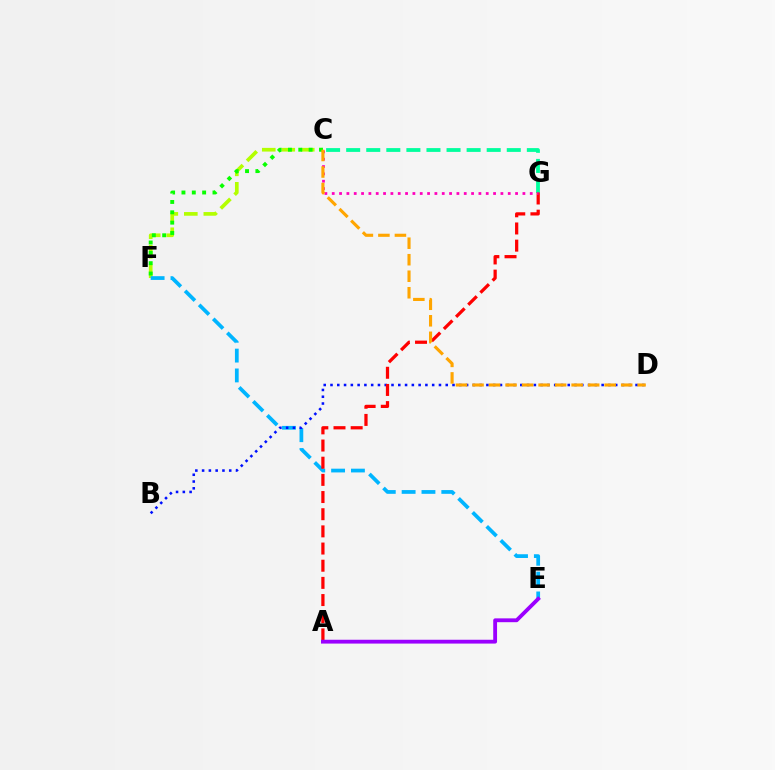{('C', 'F'): [{'color': '#b3ff00', 'line_style': 'dashed', 'thickness': 2.65}, {'color': '#08ff00', 'line_style': 'dotted', 'thickness': 2.81}], ('C', 'G'): [{'color': '#00ff9d', 'line_style': 'dashed', 'thickness': 2.73}, {'color': '#ff00bd', 'line_style': 'dotted', 'thickness': 1.99}], ('E', 'F'): [{'color': '#00b5ff', 'line_style': 'dashed', 'thickness': 2.69}], ('B', 'D'): [{'color': '#0010ff', 'line_style': 'dotted', 'thickness': 1.84}], ('A', 'G'): [{'color': '#ff0000', 'line_style': 'dashed', 'thickness': 2.33}], ('C', 'D'): [{'color': '#ffa500', 'line_style': 'dashed', 'thickness': 2.24}], ('A', 'E'): [{'color': '#9b00ff', 'line_style': 'solid', 'thickness': 2.75}]}